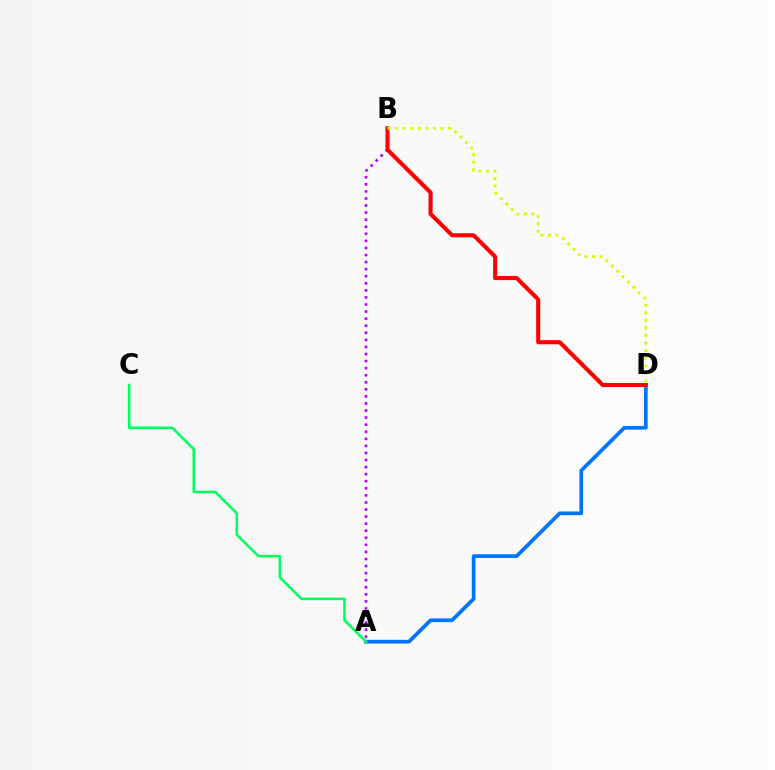{('A', 'D'): [{'color': '#0074ff', 'line_style': 'solid', 'thickness': 2.67}], ('A', 'C'): [{'color': '#00ff5c', 'line_style': 'solid', 'thickness': 1.81}], ('A', 'B'): [{'color': '#b900ff', 'line_style': 'dotted', 'thickness': 1.92}], ('B', 'D'): [{'color': '#ff0000', 'line_style': 'solid', 'thickness': 2.94}, {'color': '#d1ff00', 'line_style': 'dotted', 'thickness': 2.06}]}